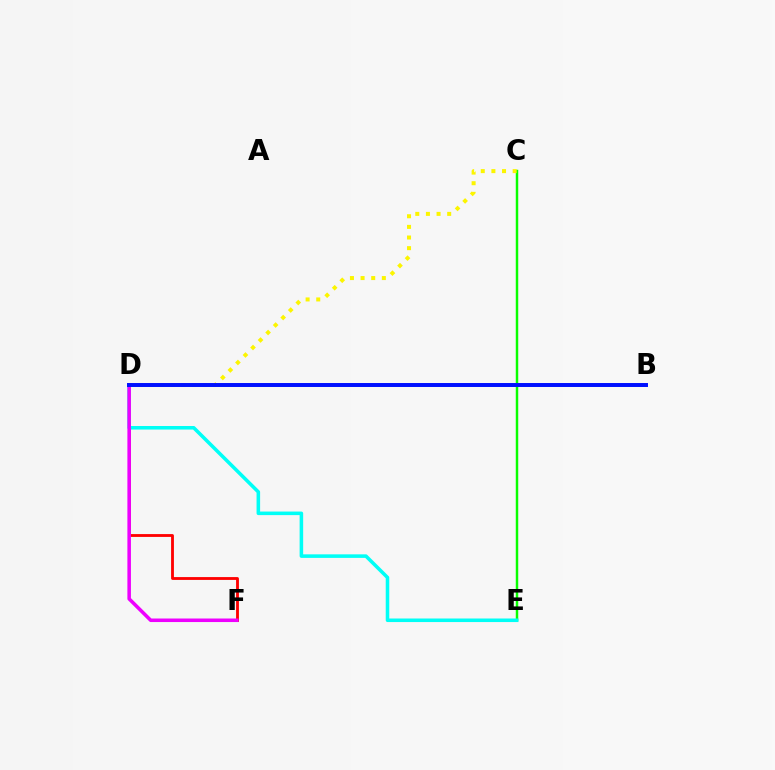{('D', 'F'): [{'color': '#ff0000', 'line_style': 'solid', 'thickness': 2.04}, {'color': '#ee00ff', 'line_style': 'solid', 'thickness': 2.55}], ('C', 'E'): [{'color': '#08ff00', 'line_style': 'solid', 'thickness': 1.77}], ('D', 'E'): [{'color': '#00fff6', 'line_style': 'solid', 'thickness': 2.56}], ('C', 'D'): [{'color': '#fcf500', 'line_style': 'dotted', 'thickness': 2.89}], ('B', 'D'): [{'color': '#0010ff', 'line_style': 'solid', 'thickness': 2.85}]}